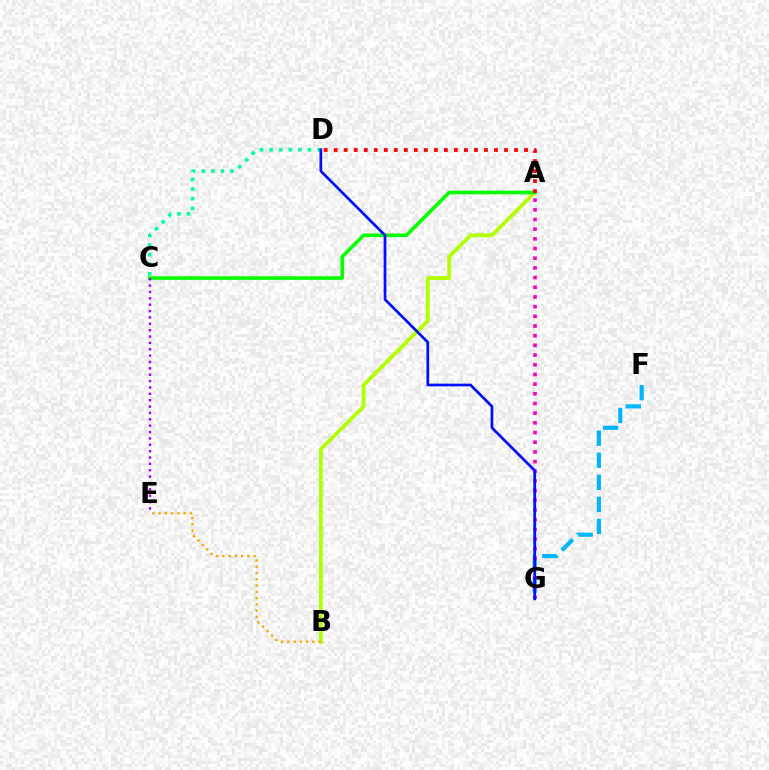{('F', 'G'): [{'color': '#00b5ff', 'line_style': 'dashed', 'thickness': 3.0}], ('C', 'D'): [{'color': '#00ff9d', 'line_style': 'dotted', 'thickness': 2.6}], ('A', 'G'): [{'color': '#ff00bd', 'line_style': 'dotted', 'thickness': 2.63}], ('A', 'B'): [{'color': '#b3ff00', 'line_style': 'solid', 'thickness': 2.73}], ('A', 'C'): [{'color': '#08ff00', 'line_style': 'solid', 'thickness': 2.61}], ('D', 'G'): [{'color': '#0010ff', 'line_style': 'solid', 'thickness': 1.95}], ('A', 'D'): [{'color': '#ff0000', 'line_style': 'dotted', 'thickness': 2.72}], ('C', 'E'): [{'color': '#9b00ff', 'line_style': 'dotted', 'thickness': 1.73}], ('B', 'E'): [{'color': '#ffa500', 'line_style': 'dotted', 'thickness': 1.7}]}